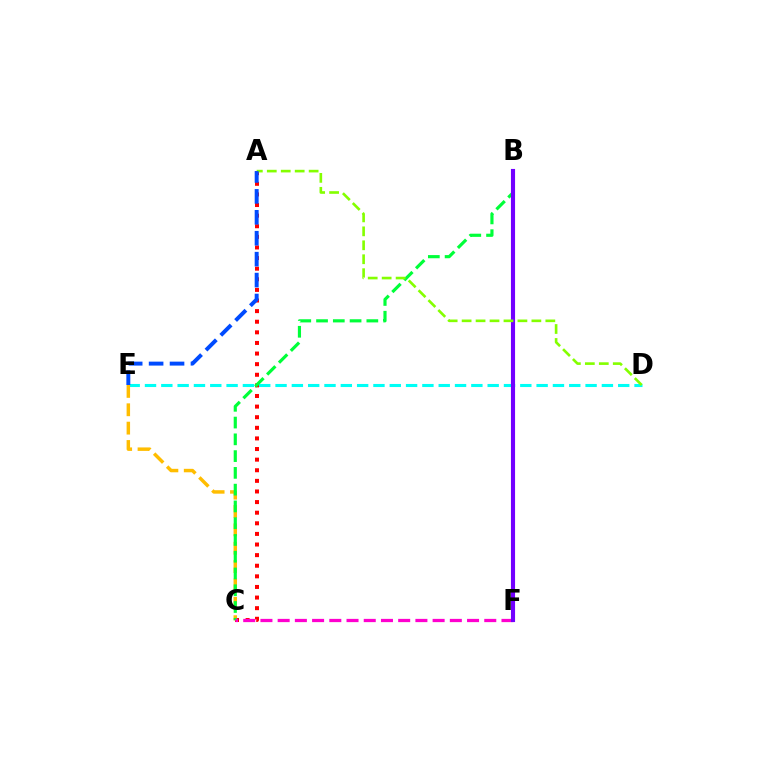{('A', 'C'): [{'color': '#ff0000', 'line_style': 'dotted', 'thickness': 2.88}], ('D', 'E'): [{'color': '#00fff6', 'line_style': 'dashed', 'thickness': 2.22}], ('C', 'E'): [{'color': '#ffbd00', 'line_style': 'dashed', 'thickness': 2.49}], ('B', 'C'): [{'color': '#00ff39', 'line_style': 'dashed', 'thickness': 2.28}], ('C', 'F'): [{'color': '#ff00cf', 'line_style': 'dashed', 'thickness': 2.34}], ('B', 'F'): [{'color': '#7200ff', 'line_style': 'solid', 'thickness': 2.97}], ('A', 'D'): [{'color': '#84ff00', 'line_style': 'dashed', 'thickness': 1.9}], ('A', 'E'): [{'color': '#004bff', 'line_style': 'dashed', 'thickness': 2.84}]}